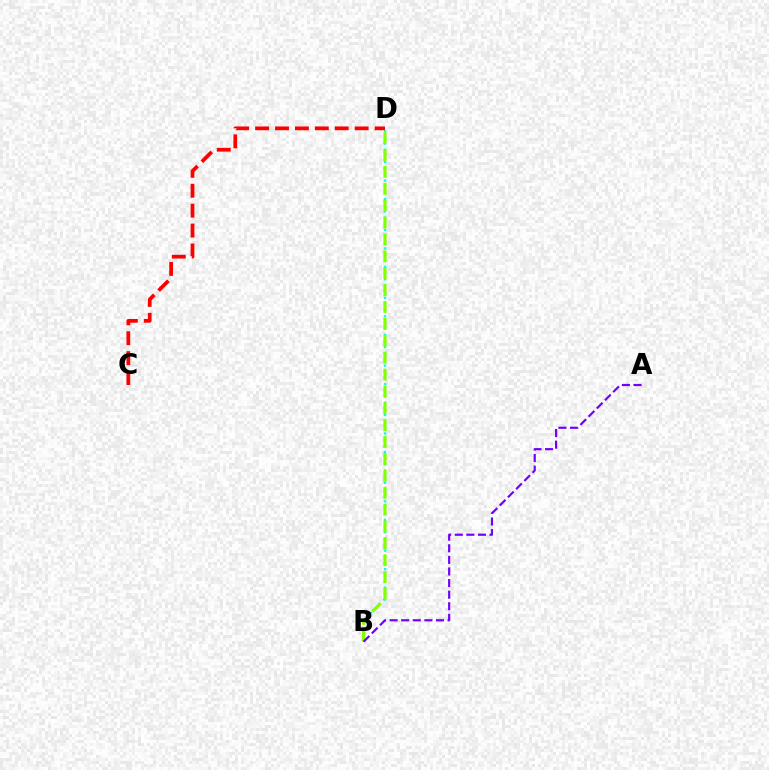{('B', 'D'): [{'color': '#00fff6', 'line_style': 'dotted', 'thickness': 1.68}, {'color': '#84ff00', 'line_style': 'dashed', 'thickness': 2.29}], ('C', 'D'): [{'color': '#ff0000', 'line_style': 'dashed', 'thickness': 2.71}], ('A', 'B'): [{'color': '#7200ff', 'line_style': 'dashed', 'thickness': 1.58}]}